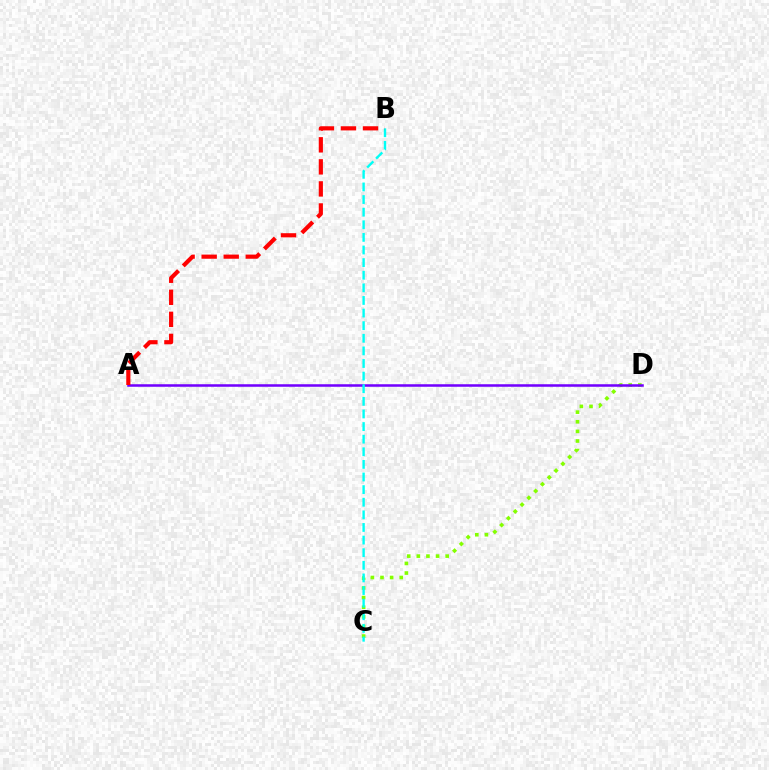{('C', 'D'): [{'color': '#84ff00', 'line_style': 'dotted', 'thickness': 2.61}], ('A', 'D'): [{'color': '#7200ff', 'line_style': 'solid', 'thickness': 1.82}], ('B', 'C'): [{'color': '#00fff6', 'line_style': 'dashed', 'thickness': 1.71}], ('A', 'B'): [{'color': '#ff0000', 'line_style': 'dashed', 'thickness': 3.0}]}